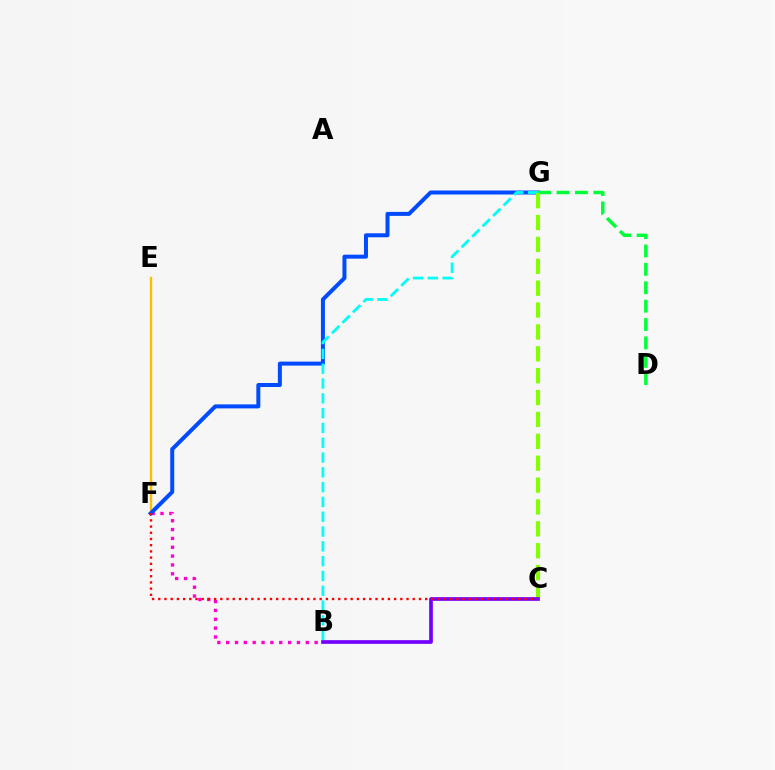{('B', 'F'): [{'color': '#ff00cf', 'line_style': 'dotted', 'thickness': 2.4}], ('E', 'F'): [{'color': '#ffbd00', 'line_style': 'solid', 'thickness': 1.72}], ('F', 'G'): [{'color': '#004bff', 'line_style': 'solid', 'thickness': 2.87}], ('D', 'G'): [{'color': '#00ff39', 'line_style': 'dashed', 'thickness': 2.5}], ('B', 'G'): [{'color': '#00fff6', 'line_style': 'dashed', 'thickness': 2.01}], ('C', 'G'): [{'color': '#84ff00', 'line_style': 'dashed', 'thickness': 2.97}], ('B', 'C'): [{'color': '#7200ff', 'line_style': 'solid', 'thickness': 2.65}], ('C', 'F'): [{'color': '#ff0000', 'line_style': 'dotted', 'thickness': 1.69}]}